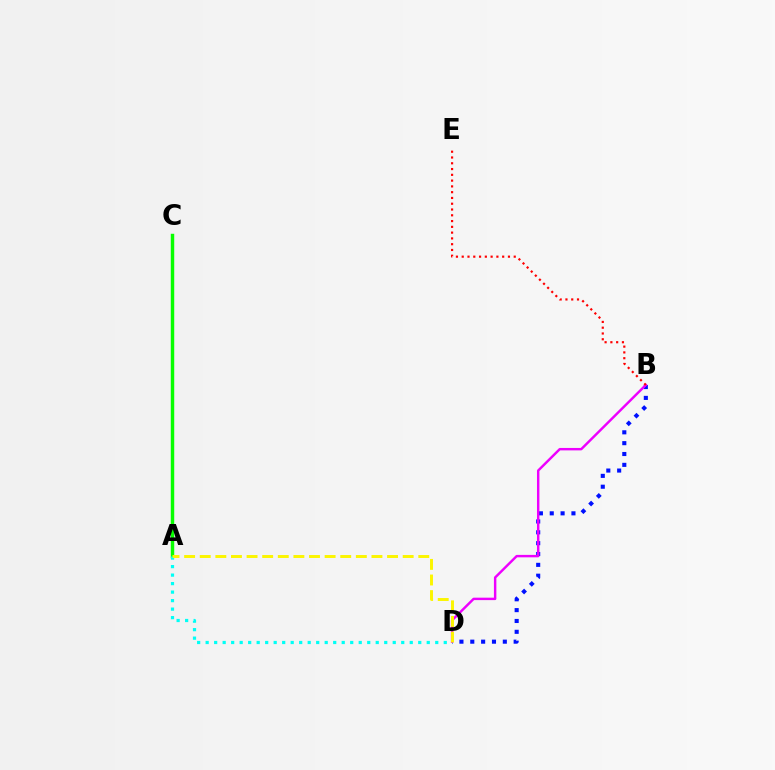{('A', 'C'): [{'color': '#08ff00', 'line_style': 'solid', 'thickness': 2.47}], ('A', 'D'): [{'color': '#00fff6', 'line_style': 'dotted', 'thickness': 2.31}, {'color': '#fcf500', 'line_style': 'dashed', 'thickness': 2.12}], ('B', 'D'): [{'color': '#0010ff', 'line_style': 'dotted', 'thickness': 2.95}, {'color': '#ee00ff', 'line_style': 'solid', 'thickness': 1.75}], ('B', 'E'): [{'color': '#ff0000', 'line_style': 'dotted', 'thickness': 1.57}]}